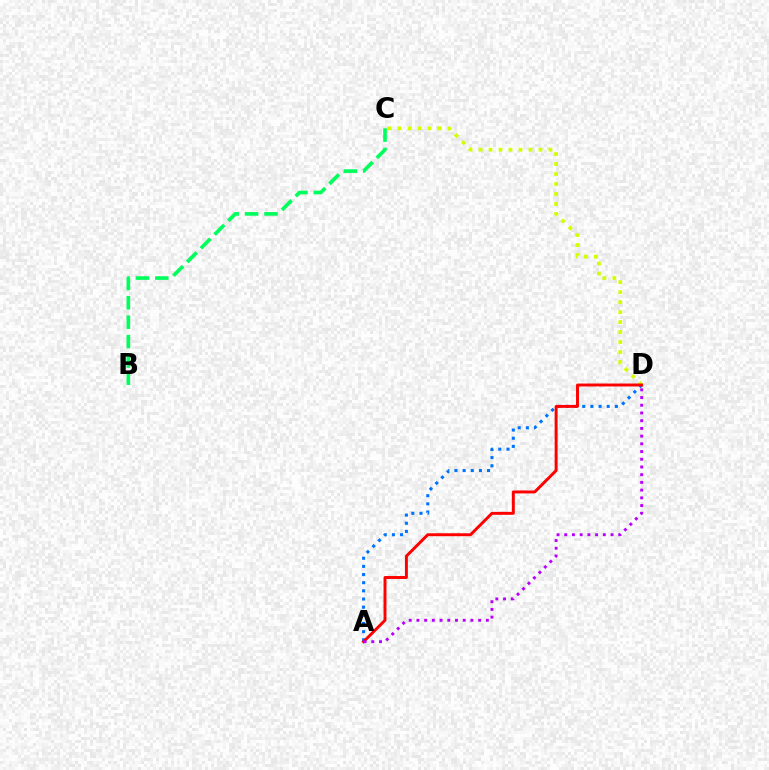{('C', 'D'): [{'color': '#d1ff00', 'line_style': 'dotted', 'thickness': 2.71}], ('A', 'D'): [{'color': '#0074ff', 'line_style': 'dotted', 'thickness': 2.22}, {'color': '#ff0000', 'line_style': 'solid', 'thickness': 2.12}, {'color': '#b900ff', 'line_style': 'dotted', 'thickness': 2.1}], ('B', 'C'): [{'color': '#00ff5c', 'line_style': 'dashed', 'thickness': 2.64}]}